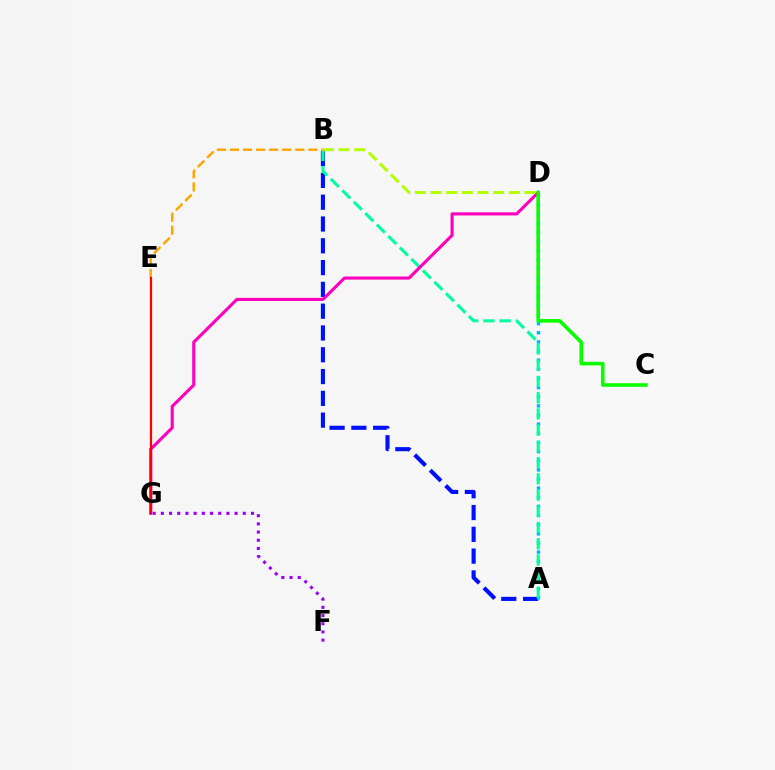{('A', 'B'): [{'color': '#0010ff', 'line_style': 'dashed', 'thickness': 2.96}, {'color': '#00ff9d', 'line_style': 'dashed', 'thickness': 2.2}], ('A', 'D'): [{'color': '#00b5ff', 'line_style': 'dotted', 'thickness': 2.48}], ('D', 'G'): [{'color': '#ff00bd', 'line_style': 'solid', 'thickness': 2.23}], ('C', 'D'): [{'color': '#08ff00', 'line_style': 'solid', 'thickness': 2.6}], ('B', 'E'): [{'color': '#ffa500', 'line_style': 'dashed', 'thickness': 1.77}], ('B', 'D'): [{'color': '#b3ff00', 'line_style': 'dashed', 'thickness': 2.13}], ('E', 'G'): [{'color': '#ff0000', 'line_style': 'solid', 'thickness': 1.59}], ('F', 'G'): [{'color': '#9b00ff', 'line_style': 'dotted', 'thickness': 2.23}]}